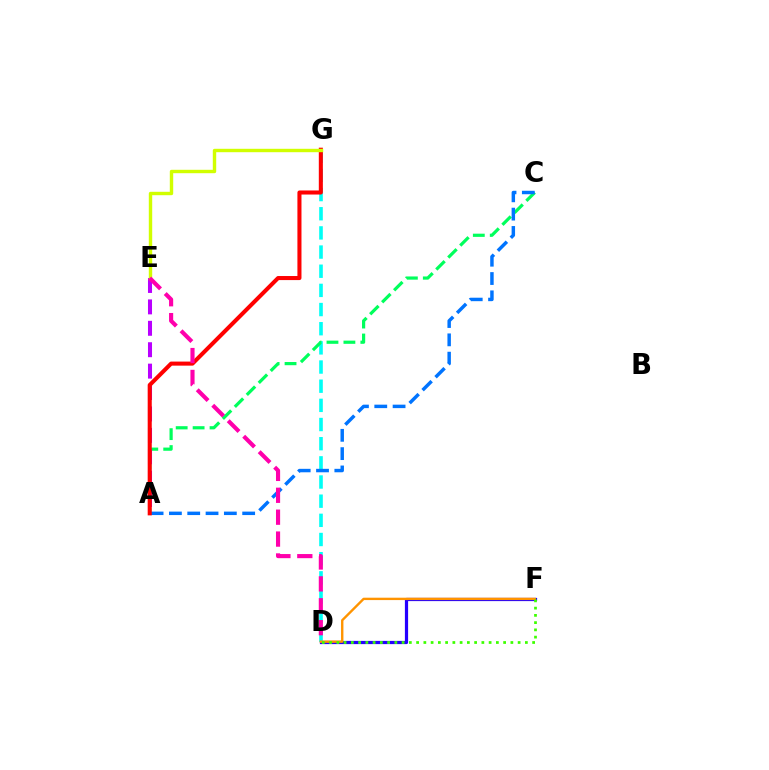{('D', 'F'): [{'color': '#2500ff', 'line_style': 'solid', 'thickness': 2.31}, {'color': '#ff9400', 'line_style': 'solid', 'thickness': 1.72}, {'color': '#3dff00', 'line_style': 'dotted', 'thickness': 1.97}], ('D', 'G'): [{'color': '#00fff6', 'line_style': 'dashed', 'thickness': 2.6}], ('A', 'C'): [{'color': '#00ff5c', 'line_style': 'dashed', 'thickness': 2.3}, {'color': '#0074ff', 'line_style': 'dashed', 'thickness': 2.49}], ('A', 'E'): [{'color': '#b900ff', 'line_style': 'dashed', 'thickness': 2.91}], ('A', 'G'): [{'color': '#ff0000', 'line_style': 'solid', 'thickness': 2.92}], ('E', 'G'): [{'color': '#d1ff00', 'line_style': 'solid', 'thickness': 2.45}], ('D', 'E'): [{'color': '#ff00ac', 'line_style': 'dashed', 'thickness': 2.97}]}